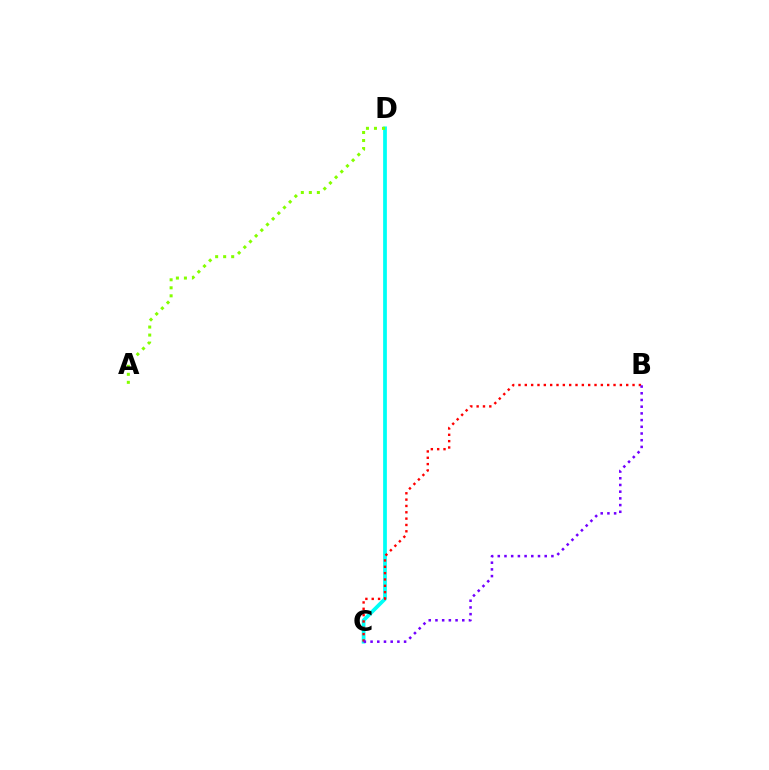{('C', 'D'): [{'color': '#00fff6', 'line_style': 'solid', 'thickness': 2.69}], ('A', 'D'): [{'color': '#84ff00', 'line_style': 'dotted', 'thickness': 2.18}], ('B', 'C'): [{'color': '#ff0000', 'line_style': 'dotted', 'thickness': 1.72}, {'color': '#7200ff', 'line_style': 'dotted', 'thickness': 1.82}]}